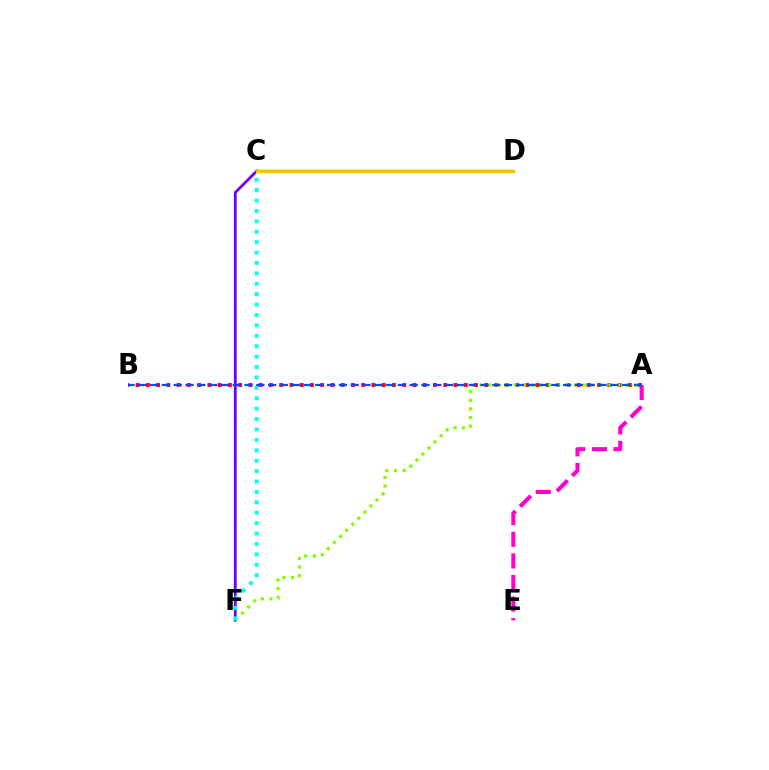{('C', 'F'): [{'color': '#7200ff', 'line_style': 'solid', 'thickness': 2.03}, {'color': '#00fff6', 'line_style': 'dotted', 'thickness': 2.83}], ('A', 'B'): [{'color': '#ff0000', 'line_style': 'dotted', 'thickness': 2.79}, {'color': '#004bff', 'line_style': 'dashed', 'thickness': 1.6}], ('A', 'E'): [{'color': '#ff00cf', 'line_style': 'dashed', 'thickness': 2.93}], ('A', 'F'): [{'color': '#84ff00', 'line_style': 'dotted', 'thickness': 2.34}], ('C', 'D'): [{'color': '#00ff39', 'line_style': 'solid', 'thickness': 1.74}, {'color': '#ffbd00', 'line_style': 'solid', 'thickness': 2.35}]}